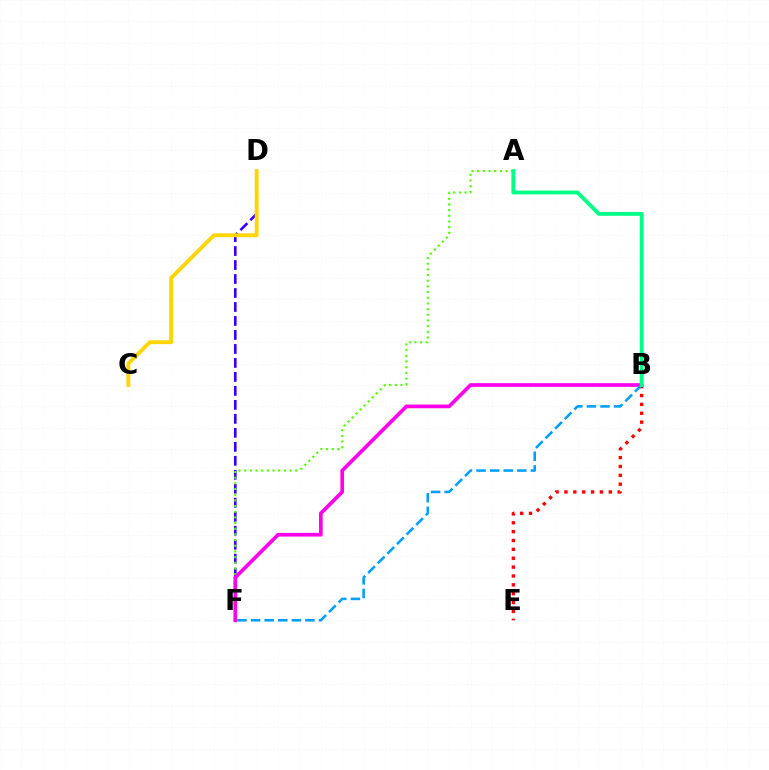{('B', 'E'): [{'color': '#ff0000', 'line_style': 'dotted', 'thickness': 2.41}], ('D', 'F'): [{'color': '#3700ff', 'line_style': 'dashed', 'thickness': 1.9}], ('A', 'F'): [{'color': '#4fff00', 'line_style': 'dotted', 'thickness': 1.54}], ('B', 'F'): [{'color': '#ff00ed', 'line_style': 'solid', 'thickness': 2.65}, {'color': '#009eff', 'line_style': 'dashed', 'thickness': 1.85}], ('C', 'D'): [{'color': '#ffd500', 'line_style': 'solid', 'thickness': 2.77}], ('A', 'B'): [{'color': '#00ff86', 'line_style': 'solid', 'thickness': 2.77}]}